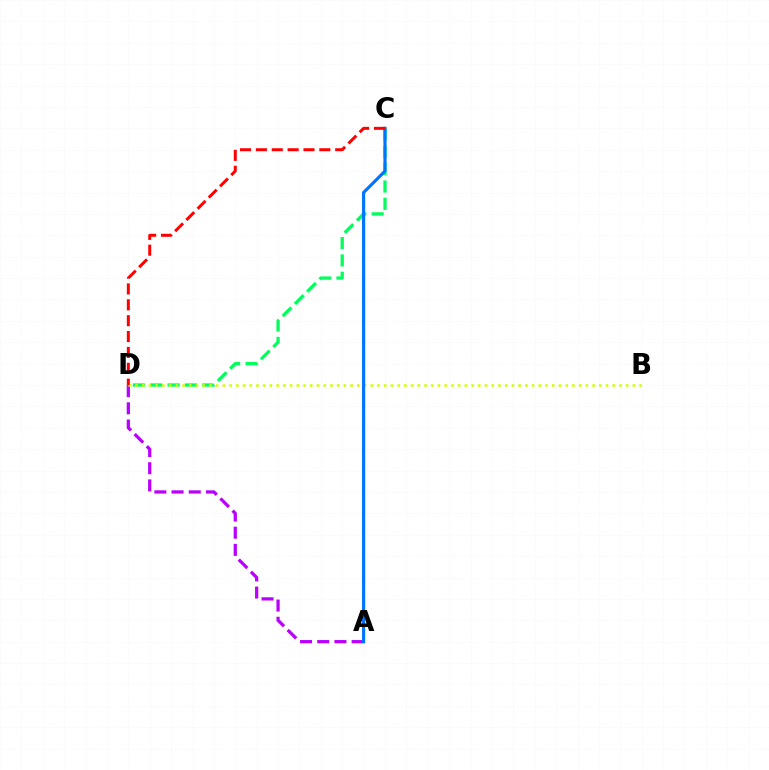{('C', 'D'): [{'color': '#00ff5c', 'line_style': 'dashed', 'thickness': 2.36}, {'color': '#ff0000', 'line_style': 'dashed', 'thickness': 2.16}], ('A', 'D'): [{'color': '#b900ff', 'line_style': 'dashed', 'thickness': 2.33}], ('B', 'D'): [{'color': '#d1ff00', 'line_style': 'dotted', 'thickness': 1.83}], ('A', 'C'): [{'color': '#0074ff', 'line_style': 'solid', 'thickness': 2.27}]}